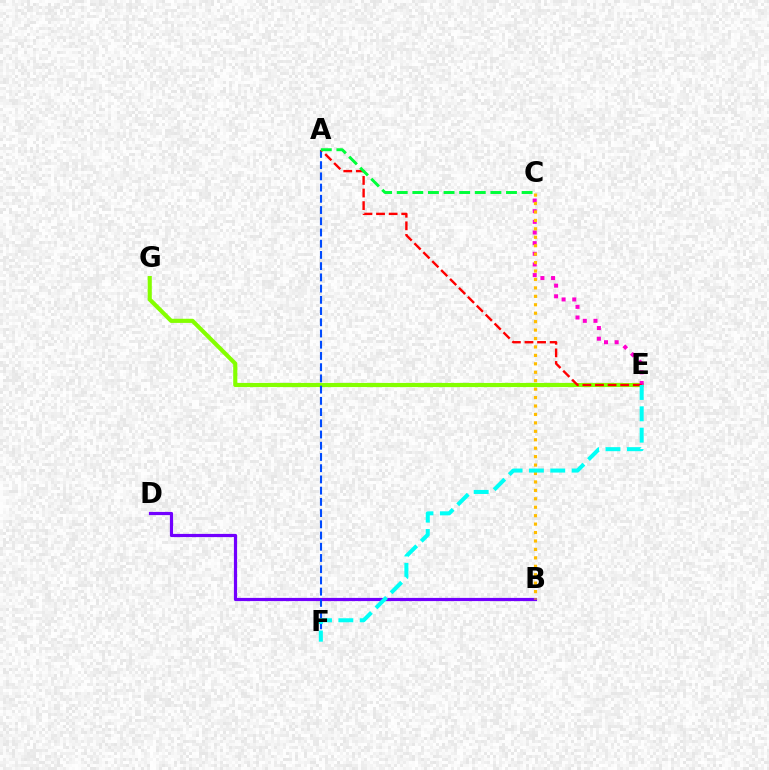{('E', 'G'): [{'color': '#84ff00', 'line_style': 'solid', 'thickness': 2.98}], ('B', 'D'): [{'color': '#7200ff', 'line_style': 'solid', 'thickness': 2.3}], ('A', 'F'): [{'color': '#004bff', 'line_style': 'dashed', 'thickness': 1.52}], ('C', 'E'): [{'color': '#ff00cf', 'line_style': 'dotted', 'thickness': 2.89}], ('B', 'C'): [{'color': '#ffbd00', 'line_style': 'dotted', 'thickness': 2.29}], ('A', 'E'): [{'color': '#ff0000', 'line_style': 'dashed', 'thickness': 1.71}], ('A', 'C'): [{'color': '#00ff39', 'line_style': 'dashed', 'thickness': 2.12}], ('E', 'F'): [{'color': '#00fff6', 'line_style': 'dashed', 'thickness': 2.9}]}